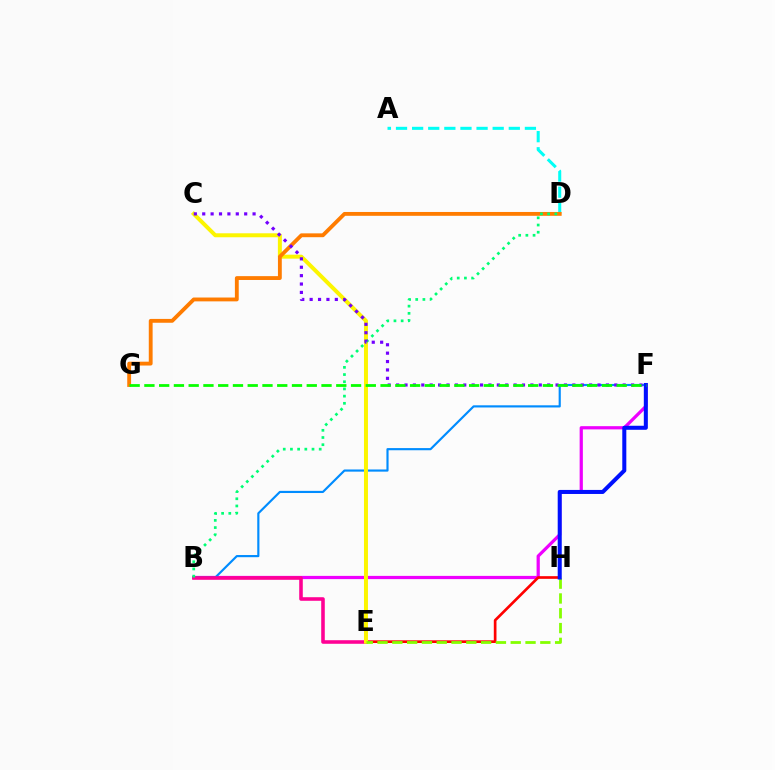{('B', 'F'): [{'color': '#ee00ff', 'line_style': 'solid', 'thickness': 2.32}, {'color': '#008cff', 'line_style': 'solid', 'thickness': 1.56}], ('E', 'H'): [{'color': '#ff0000', 'line_style': 'solid', 'thickness': 1.93}, {'color': '#84ff00', 'line_style': 'dashed', 'thickness': 2.01}], ('B', 'E'): [{'color': '#ff0094', 'line_style': 'solid', 'thickness': 2.57}], ('C', 'E'): [{'color': '#fcf500', 'line_style': 'solid', 'thickness': 2.86}], ('A', 'D'): [{'color': '#00fff6', 'line_style': 'dashed', 'thickness': 2.19}], ('F', 'H'): [{'color': '#0010ff', 'line_style': 'solid', 'thickness': 2.9}], ('D', 'G'): [{'color': '#ff7c00', 'line_style': 'solid', 'thickness': 2.77}], ('B', 'D'): [{'color': '#00ff74', 'line_style': 'dotted', 'thickness': 1.95}], ('C', 'F'): [{'color': '#7200ff', 'line_style': 'dotted', 'thickness': 2.28}], ('F', 'G'): [{'color': '#08ff00', 'line_style': 'dashed', 'thickness': 2.01}]}